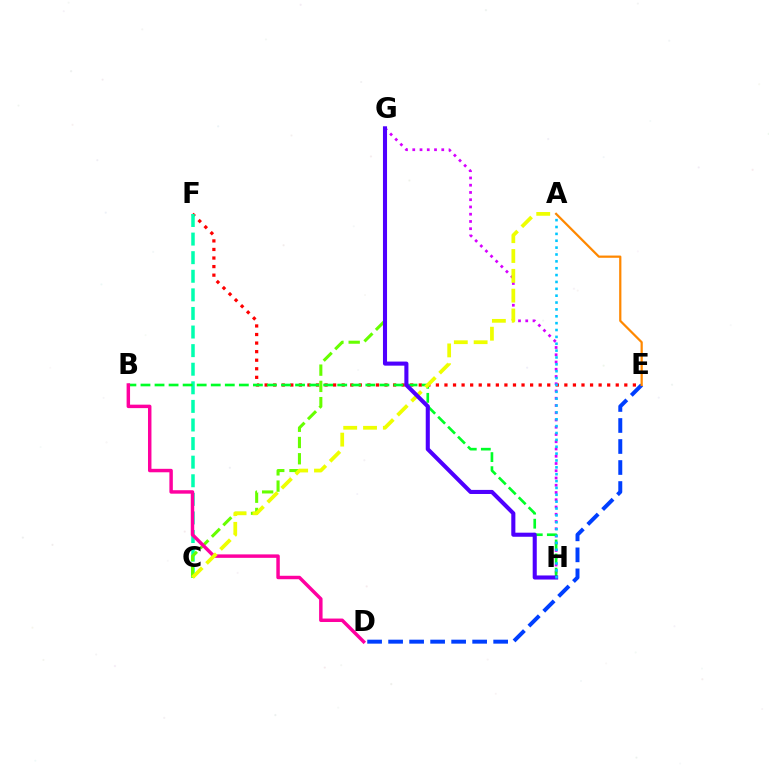{('E', 'F'): [{'color': '#ff0000', 'line_style': 'dotted', 'thickness': 2.33}], ('C', 'F'): [{'color': '#00ffaf', 'line_style': 'dashed', 'thickness': 2.53}], ('D', 'E'): [{'color': '#003fff', 'line_style': 'dashed', 'thickness': 2.85}], ('C', 'G'): [{'color': '#66ff00', 'line_style': 'dashed', 'thickness': 2.21}], ('G', 'H'): [{'color': '#d600ff', 'line_style': 'dotted', 'thickness': 1.97}, {'color': '#4f00ff', 'line_style': 'solid', 'thickness': 2.94}], ('B', 'H'): [{'color': '#00ff27', 'line_style': 'dashed', 'thickness': 1.91}], ('B', 'D'): [{'color': '#ff00a0', 'line_style': 'solid', 'thickness': 2.49}], ('A', 'C'): [{'color': '#eeff00', 'line_style': 'dashed', 'thickness': 2.69}], ('A', 'E'): [{'color': '#ff8800', 'line_style': 'solid', 'thickness': 1.61}], ('A', 'H'): [{'color': '#00c7ff', 'line_style': 'dotted', 'thickness': 1.87}]}